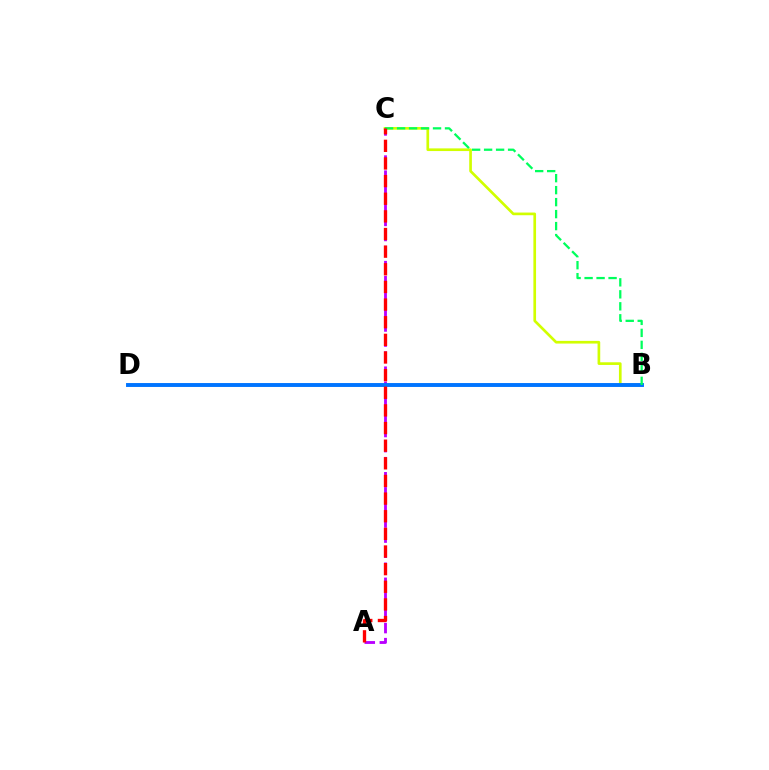{('B', 'C'): [{'color': '#d1ff00', 'line_style': 'solid', 'thickness': 1.93}, {'color': '#00ff5c', 'line_style': 'dashed', 'thickness': 1.63}], ('A', 'C'): [{'color': '#b900ff', 'line_style': 'dashed', 'thickness': 2.05}, {'color': '#ff0000', 'line_style': 'dashed', 'thickness': 2.4}], ('B', 'D'): [{'color': '#0074ff', 'line_style': 'solid', 'thickness': 2.81}]}